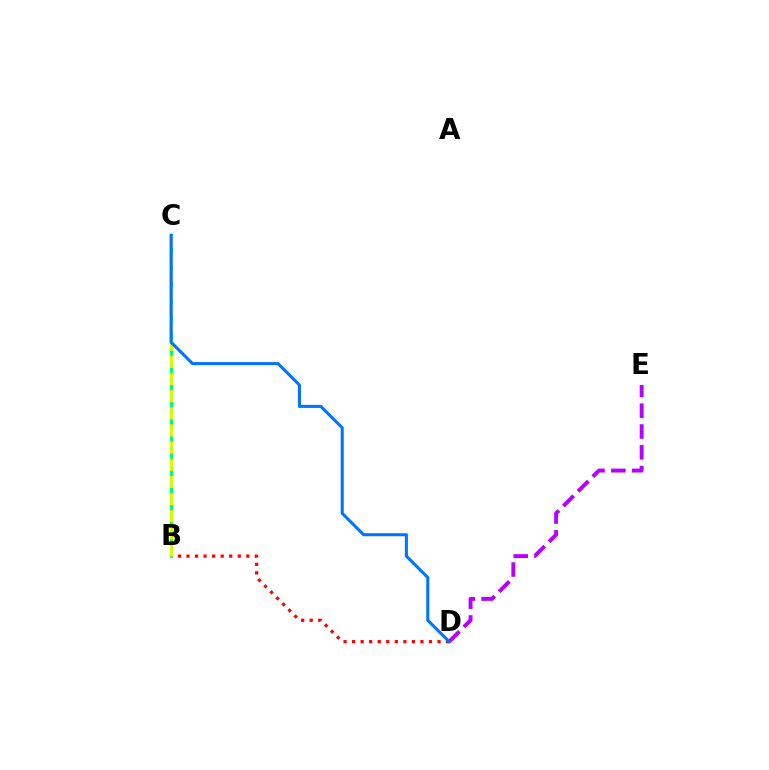{('B', 'D'): [{'color': '#ff0000', 'line_style': 'dotted', 'thickness': 2.32}], ('B', 'C'): [{'color': '#00ff5c', 'line_style': 'solid', 'thickness': 2.11}, {'color': '#d1ff00', 'line_style': 'dashed', 'thickness': 2.33}], ('D', 'E'): [{'color': '#b900ff', 'line_style': 'dashed', 'thickness': 2.83}], ('C', 'D'): [{'color': '#0074ff', 'line_style': 'solid', 'thickness': 2.2}]}